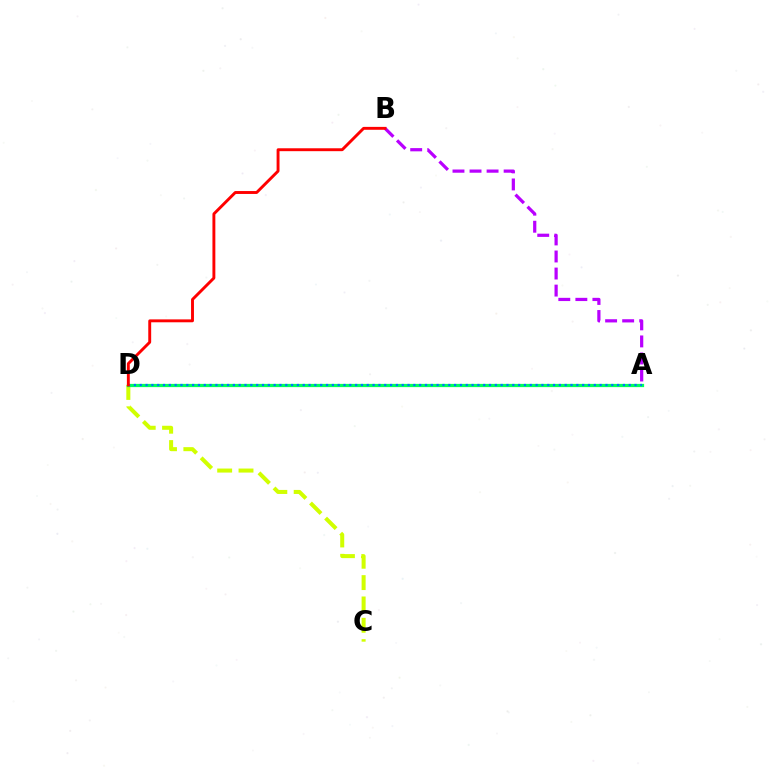{('C', 'D'): [{'color': '#d1ff00', 'line_style': 'dashed', 'thickness': 2.9}], ('A', 'D'): [{'color': '#00ff5c', 'line_style': 'solid', 'thickness': 2.33}, {'color': '#0074ff', 'line_style': 'dotted', 'thickness': 1.58}], ('A', 'B'): [{'color': '#b900ff', 'line_style': 'dashed', 'thickness': 2.32}], ('B', 'D'): [{'color': '#ff0000', 'line_style': 'solid', 'thickness': 2.09}]}